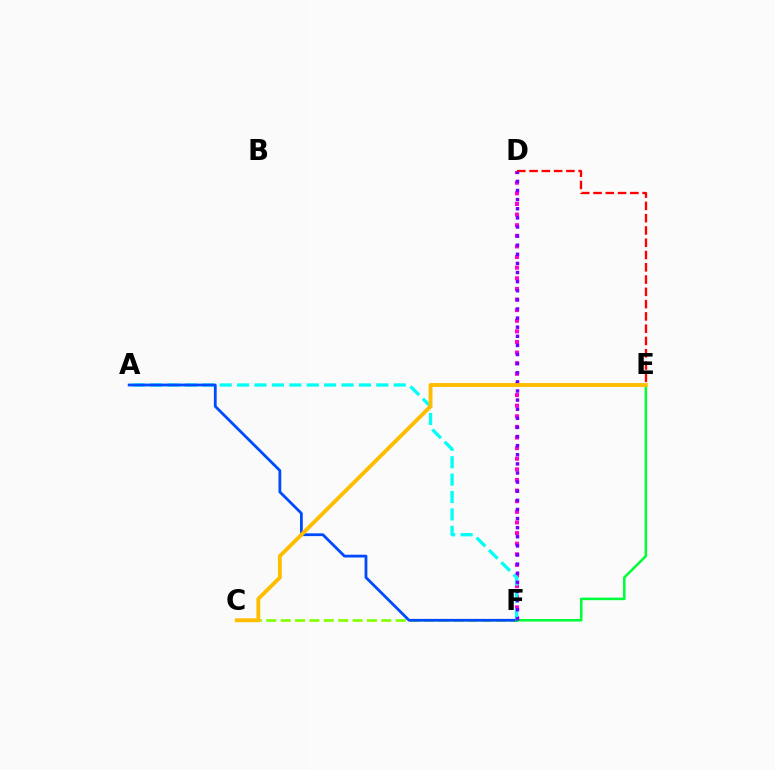{('D', 'F'): [{'color': '#ff00cf', 'line_style': 'dotted', 'thickness': 2.88}, {'color': '#7200ff', 'line_style': 'dotted', 'thickness': 2.48}], ('C', 'F'): [{'color': '#84ff00', 'line_style': 'dashed', 'thickness': 1.95}], ('A', 'F'): [{'color': '#00fff6', 'line_style': 'dashed', 'thickness': 2.36}, {'color': '#004bff', 'line_style': 'solid', 'thickness': 2.01}], ('D', 'E'): [{'color': '#ff0000', 'line_style': 'dashed', 'thickness': 1.67}], ('E', 'F'): [{'color': '#00ff39', 'line_style': 'solid', 'thickness': 1.83}], ('C', 'E'): [{'color': '#ffbd00', 'line_style': 'solid', 'thickness': 2.78}]}